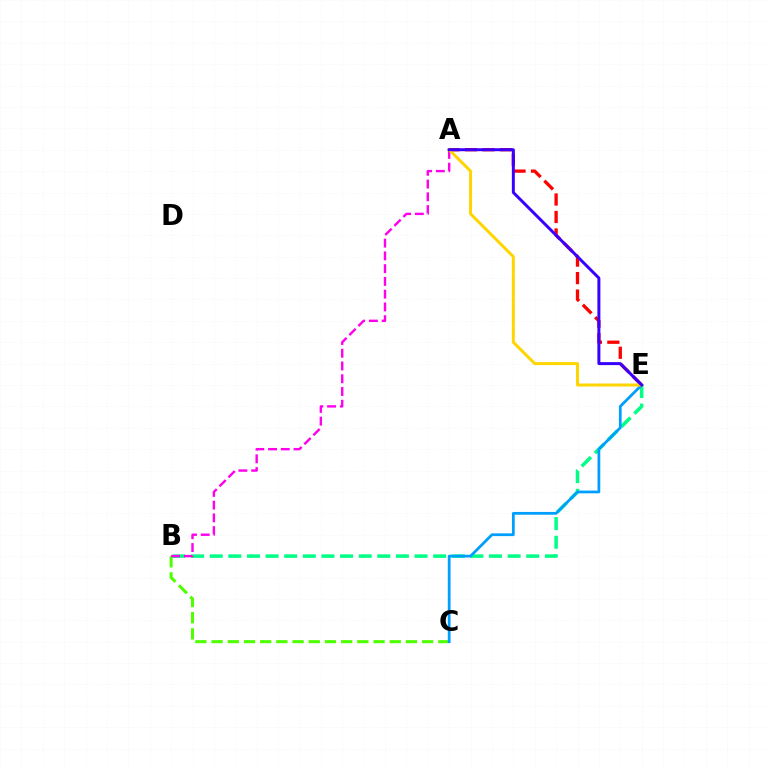{('B', 'C'): [{'color': '#4fff00', 'line_style': 'dashed', 'thickness': 2.2}], ('B', 'E'): [{'color': '#00ff86', 'line_style': 'dashed', 'thickness': 2.53}], ('C', 'E'): [{'color': '#009eff', 'line_style': 'solid', 'thickness': 1.98}], ('A', 'E'): [{'color': '#ff0000', 'line_style': 'dashed', 'thickness': 2.38}, {'color': '#ffd500', 'line_style': 'solid', 'thickness': 2.16}, {'color': '#3700ff', 'line_style': 'solid', 'thickness': 2.14}], ('A', 'B'): [{'color': '#ff00ed', 'line_style': 'dashed', 'thickness': 1.73}]}